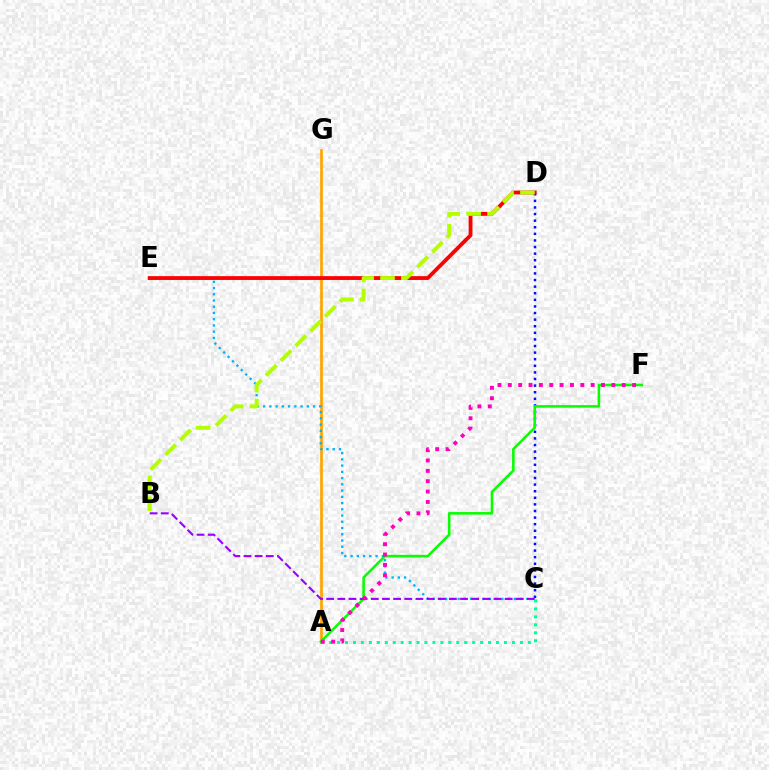{('A', 'G'): [{'color': '#ffa500', 'line_style': 'solid', 'thickness': 1.95}], ('C', 'D'): [{'color': '#0010ff', 'line_style': 'dotted', 'thickness': 1.79}], ('C', 'E'): [{'color': '#00b5ff', 'line_style': 'dotted', 'thickness': 1.7}], ('A', 'F'): [{'color': '#08ff00', 'line_style': 'solid', 'thickness': 1.85}, {'color': '#ff00bd', 'line_style': 'dotted', 'thickness': 2.81}], ('D', 'E'): [{'color': '#ff0000', 'line_style': 'solid', 'thickness': 2.75}], ('B', 'C'): [{'color': '#9b00ff', 'line_style': 'dashed', 'thickness': 1.52}], ('A', 'C'): [{'color': '#00ff9d', 'line_style': 'dotted', 'thickness': 2.16}], ('B', 'D'): [{'color': '#b3ff00', 'line_style': 'dashed', 'thickness': 2.84}]}